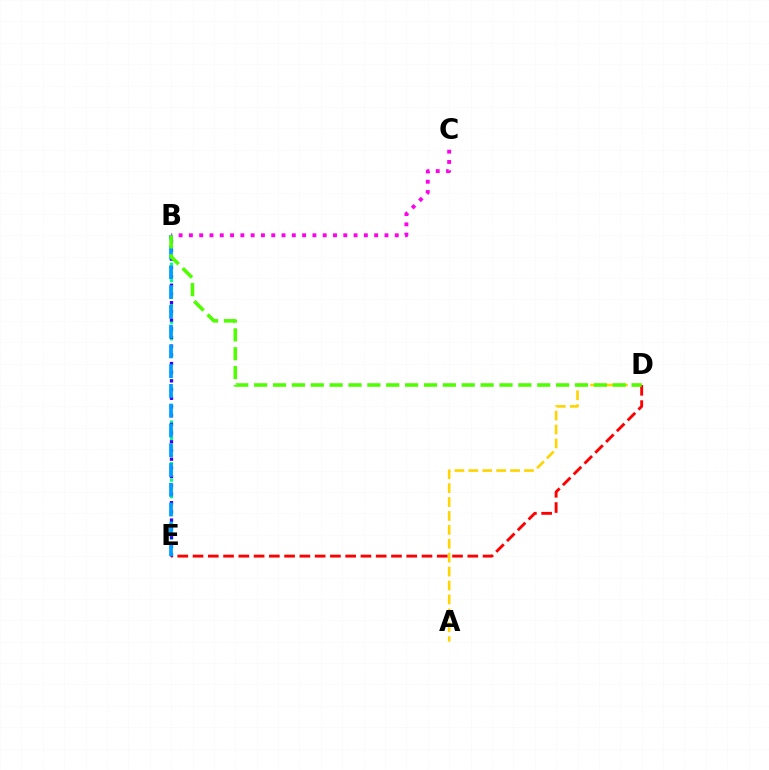{('B', 'E'): [{'color': '#00ff86', 'line_style': 'dotted', 'thickness': 2.26}, {'color': '#3700ff', 'line_style': 'dotted', 'thickness': 2.36}, {'color': '#009eff', 'line_style': 'dashed', 'thickness': 2.69}], ('A', 'D'): [{'color': '#ffd500', 'line_style': 'dashed', 'thickness': 1.89}], ('D', 'E'): [{'color': '#ff0000', 'line_style': 'dashed', 'thickness': 2.07}], ('B', 'C'): [{'color': '#ff00ed', 'line_style': 'dotted', 'thickness': 2.8}], ('B', 'D'): [{'color': '#4fff00', 'line_style': 'dashed', 'thickness': 2.56}]}